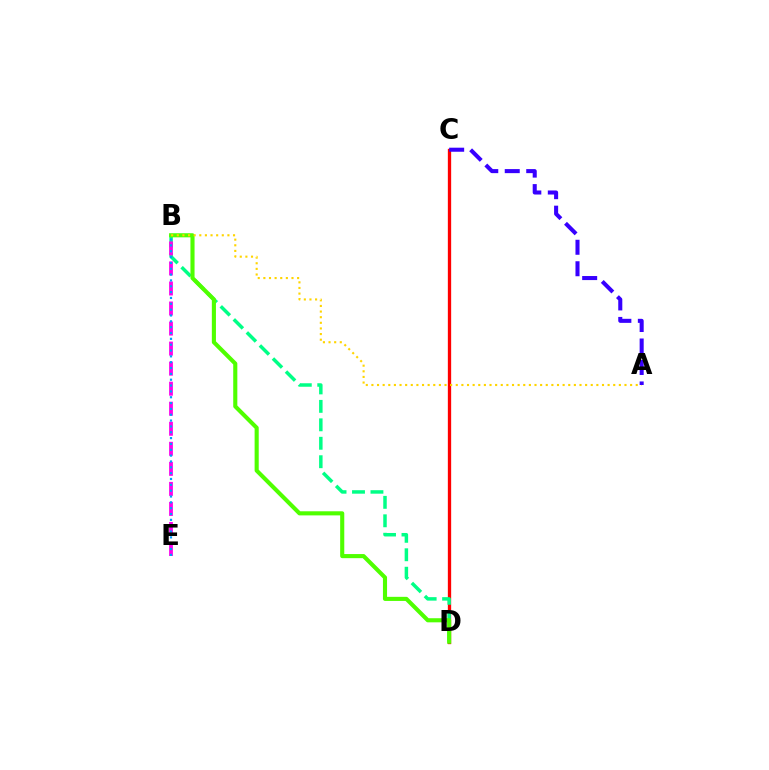{('C', 'D'): [{'color': '#ff0000', 'line_style': 'solid', 'thickness': 2.38}], ('B', 'D'): [{'color': '#00ff86', 'line_style': 'dashed', 'thickness': 2.51}, {'color': '#4fff00', 'line_style': 'solid', 'thickness': 2.96}], ('B', 'E'): [{'color': '#ff00ed', 'line_style': 'dashed', 'thickness': 2.72}, {'color': '#009eff', 'line_style': 'dotted', 'thickness': 1.59}], ('A', 'B'): [{'color': '#ffd500', 'line_style': 'dotted', 'thickness': 1.53}], ('A', 'C'): [{'color': '#3700ff', 'line_style': 'dashed', 'thickness': 2.92}]}